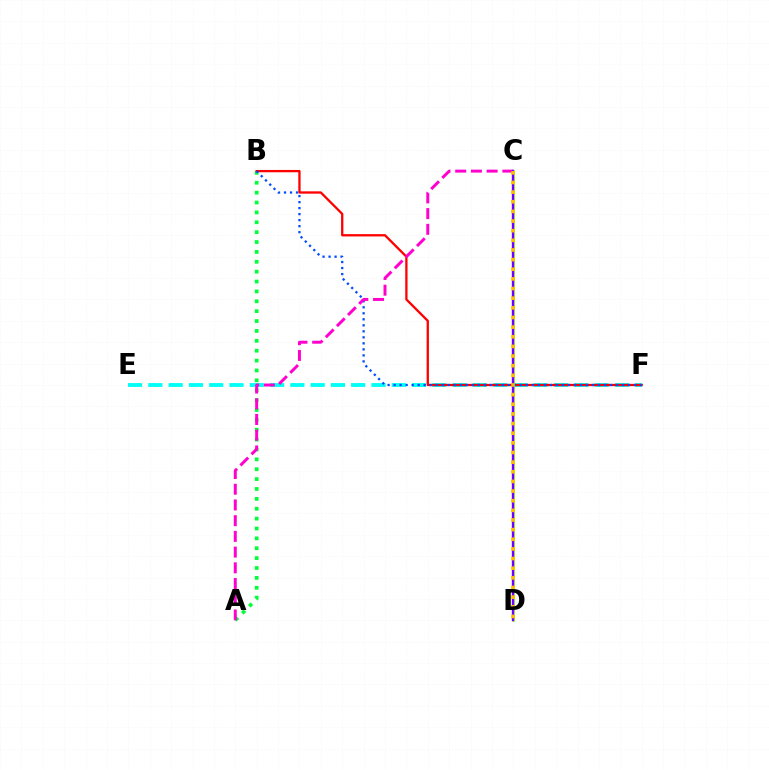{('A', 'B'): [{'color': '#00ff39', 'line_style': 'dotted', 'thickness': 2.68}], ('E', 'F'): [{'color': '#00fff6', 'line_style': 'dashed', 'thickness': 2.76}], ('C', 'D'): [{'color': '#84ff00', 'line_style': 'solid', 'thickness': 1.87}, {'color': '#7200ff', 'line_style': 'solid', 'thickness': 1.68}, {'color': '#ffbd00', 'line_style': 'dotted', 'thickness': 2.62}], ('B', 'F'): [{'color': '#ff0000', 'line_style': 'solid', 'thickness': 1.66}, {'color': '#004bff', 'line_style': 'dotted', 'thickness': 1.63}], ('A', 'C'): [{'color': '#ff00cf', 'line_style': 'dashed', 'thickness': 2.14}]}